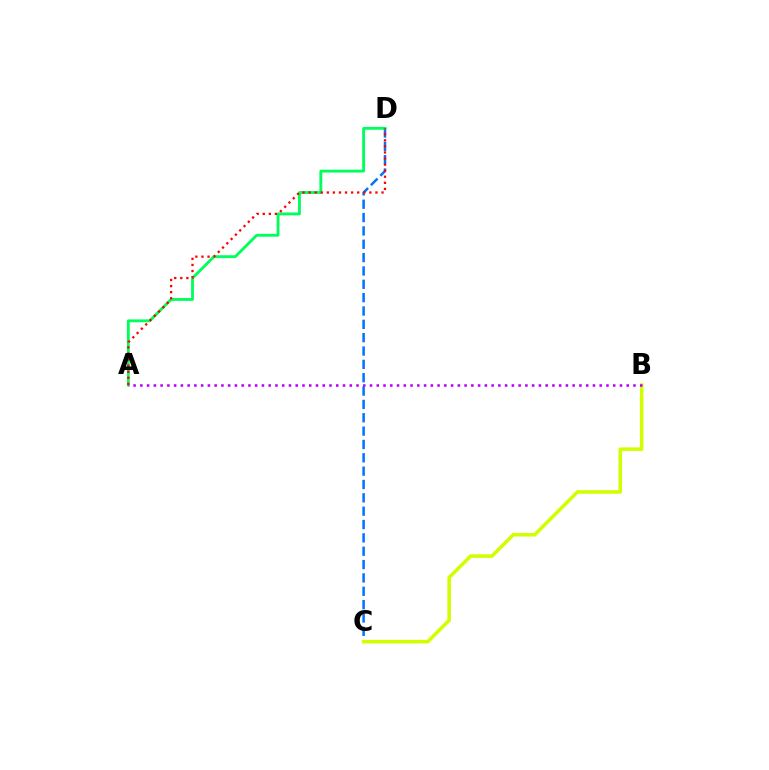{('C', 'D'): [{'color': '#0074ff', 'line_style': 'dashed', 'thickness': 1.81}], ('A', 'D'): [{'color': '#00ff5c', 'line_style': 'solid', 'thickness': 2.05}, {'color': '#ff0000', 'line_style': 'dotted', 'thickness': 1.65}], ('B', 'C'): [{'color': '#d1ff00', 'line_style': 'solid', 'thickness': 2.56}], ('A', 'B'): [{'color': '#b900ff', 'line_style': 'dotted', 'thickness': 1.84}]}